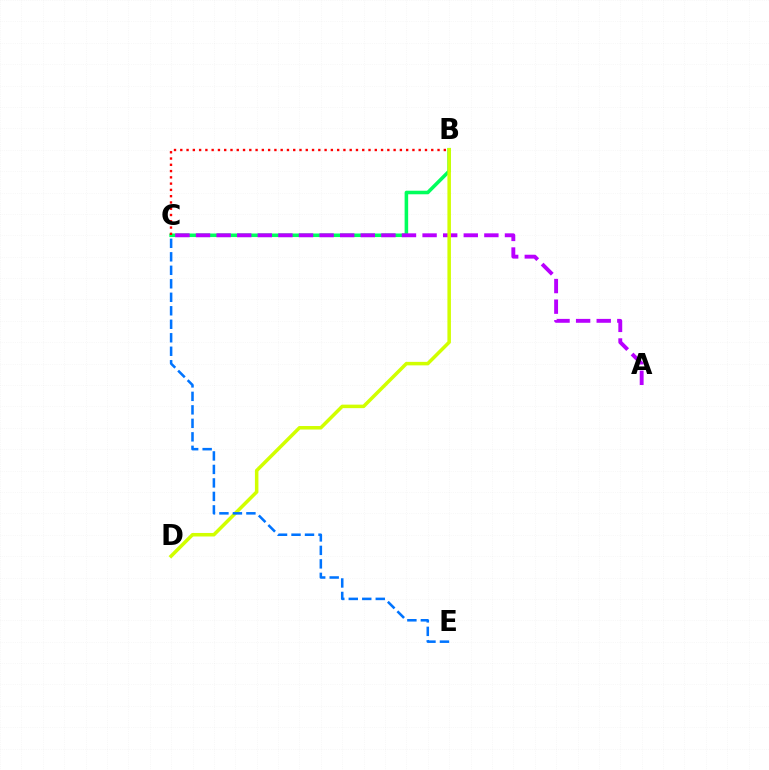{('B', 'C'): [{'color': '#00ff5c', 'line_style': 'solid', 'thickness': 2.56}, {'color': '#ff0000', 'line_style': 'dotted', 'thickness': 1.7}], ('A', 'C'): [{'color': '#b900ff', 'line_style': 'dashed', 'thickness': 2.8}], ('B', 'D'): [{'color': '#d1ff00', 'line_style': 'solid', 'thickness': 2.53}], ('C', 'E'): [{'color': '#0074ff', 'line_style': 'dashed', 'thickness': 1.83}]}